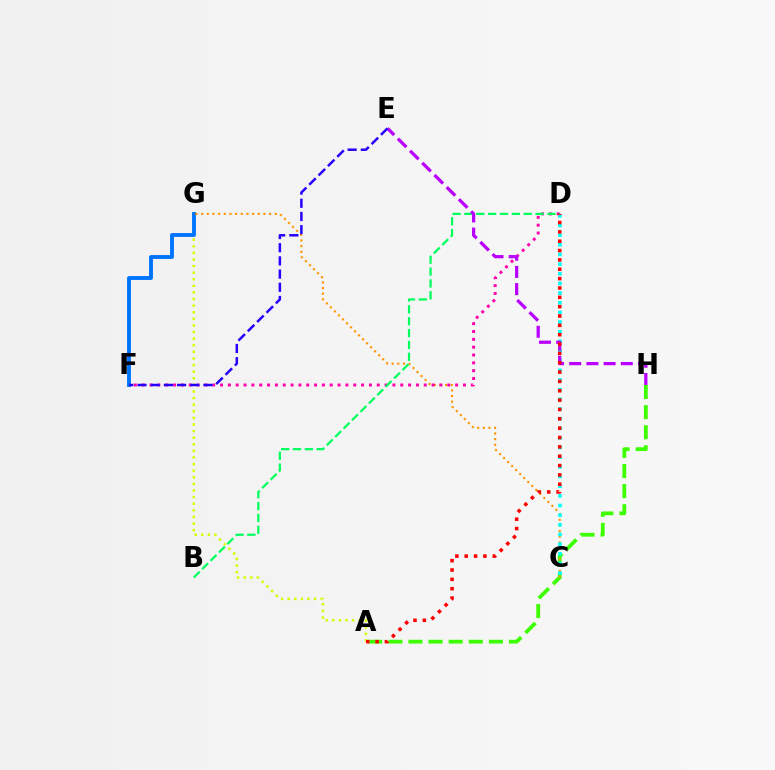{('A', 'G'): [{'color': '#d1ff00', 'line_style': 'dotted', 'thickness': 1.79}], ('A', 'H'): [{'color': '#3dff00', 'line_style': 'dashed', 'thickness': 2.73}], ('F', 'G'): [{'color': '#0074ff', 'line_style': 'solid', 'thickness': 2.79}], ('C', 'G'): [{'color': '#ff9400', 'line_style': 'dotted', 'thickness': 1.54}], ('D', 'F'): [{'color': '#ff00ac', 'line_style': 'dotted', 'thickness': 2.13}], ('B', 'D'): [{'color': '#00ff5c', 'line_style': 'dashed', 'thickness': 1.61}], ('C', 'D'): [{'color': '#00fff6', 'line_style': 'dotted', 'thickness': 2.62}], ('E', 'H'): [{'color': '#b900ff', 'line_style': 'dashed', 'thickness': 2.34}], ('E', 'F'): [{'color': '#2500ff', 'line_style': 'dashed', 'thickness': 1.79}], ('A', 'D'): [{'color': '#ff0000', 'line_style': 'dotted', 'thickness': 2.54}]}